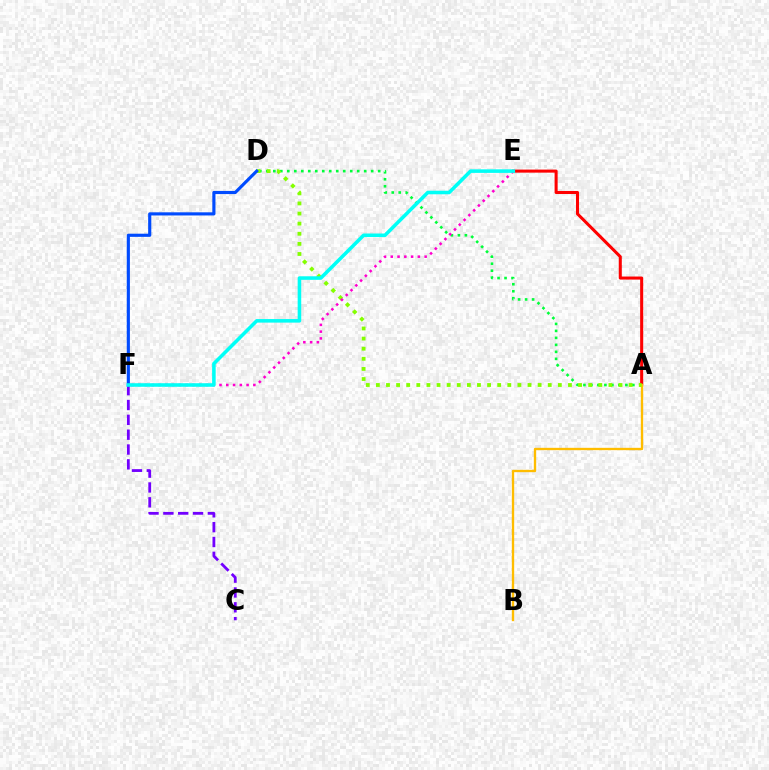{('A', 'D'): [{'color': '#00ff39', 'line_style': 'dotted', 'thickness': 1.9}, {'color': '#84ff00', 'line_style': 'dotted', 'thickness': 2.75}], ('A', 'E'): [{'color': '#ff0000', 'line_style': 'solid', 'thickness': 2.2}], ('A', 'B'): [{'color': '#ffbd00', 'line_style': 'solid', 'thickness': 1.69}], ('C', 'F'): [{'color': '#7200ff', 'line_style': 'dashed', 'thickness': 2.02}], ('E', 'F'): [{'color': '#ff00cf', 'line_style': 'dotted', 'thickness': 1.84}, {'color': '#00fff6', 'line_style': 'solid', 'thickness': 2.56}], ('D', 'F'): [{'color': '#004bff', 'line_style': 'solid', 'thickness': 2.26}]}